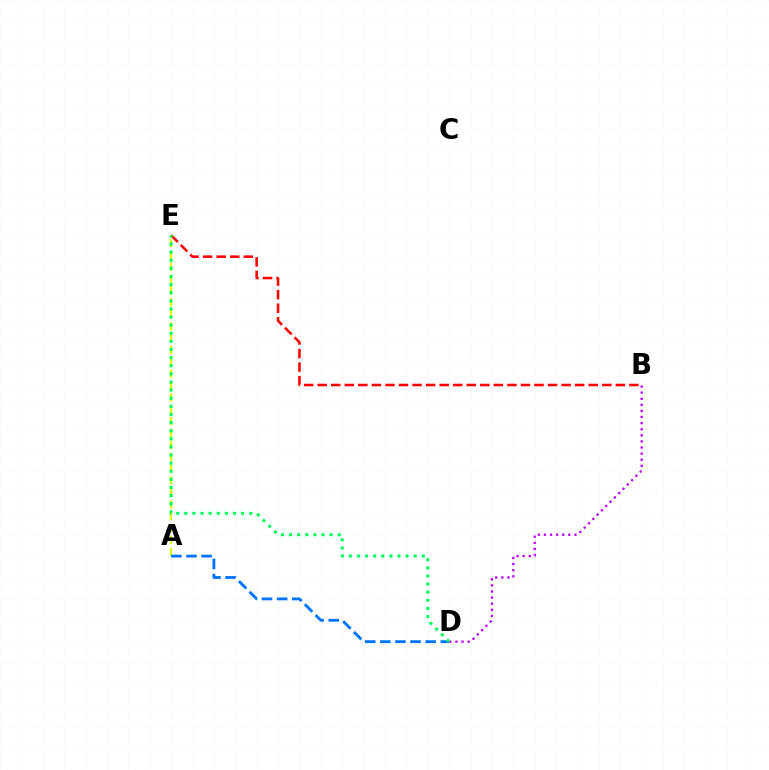{('A', 'E'): [{'color': '#d1ff00', 'line_style': 'dashed', 'thickness': 1.61}], ('A', 'D'): [{'color': '#0074ff', 'line_style': 'dashed', 'thickness': 2.05}], ('B', 'D'): [{'color': '#b900ff', 'line_style': 'dotted', 'thickness': 1.66}], ('B', 'E'): [{'color': '#ff0000', 'line_style': 'dashed', 'thickness': 1.84}], ('D', 'E'): [{'color': '#00ff5c', 'line_style': 'dotted', 'thickness': 2.2}]}